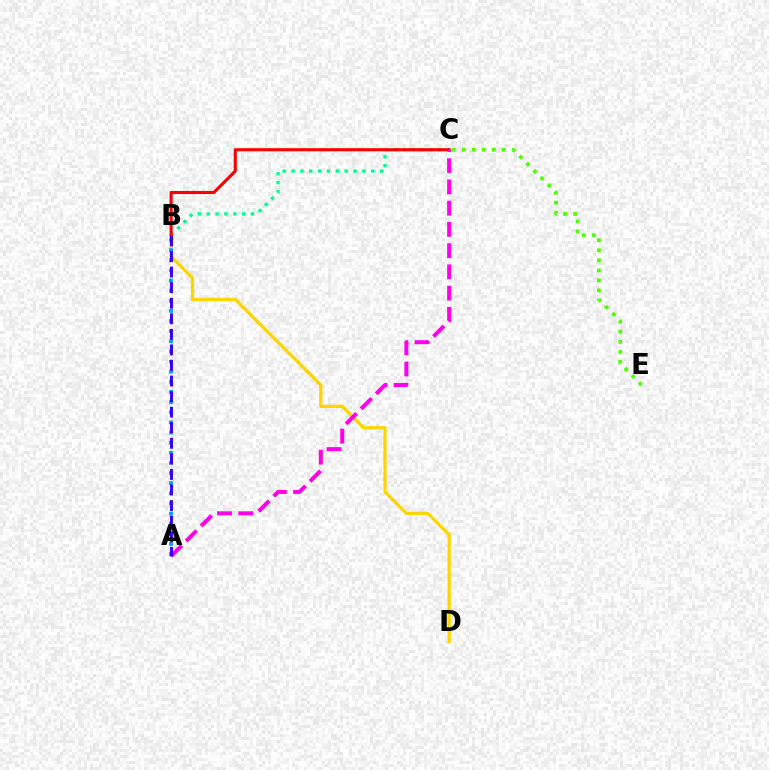{('C', 'E'): [{'color': '#4fff00', 'line_style': 'dotted', 'thickness': 2.73}], ('B', 'C'): [{'color': '#00ff86', 'line_style': 'dotted', 'thickness': 2.41}, {'color': '#ff0000', 'line_style': 'solid', 'thickness': 2.22}], ('B', 'D'): [{'color': '#ffd500', 'line_style': 'solid', 'thickness': 2.35}], ('A', 'B'): [{'color': '#009eff', 'line_style': 'dotted', 'thickness': 2.75}, {'color': '#3700ff', 'line_style': 'dashed', 'thickness': 2.11}], ('A', 'C'): [{'color': '#ff00ed', 'line_style': 'dashed', 'thickness': 2.88}]}